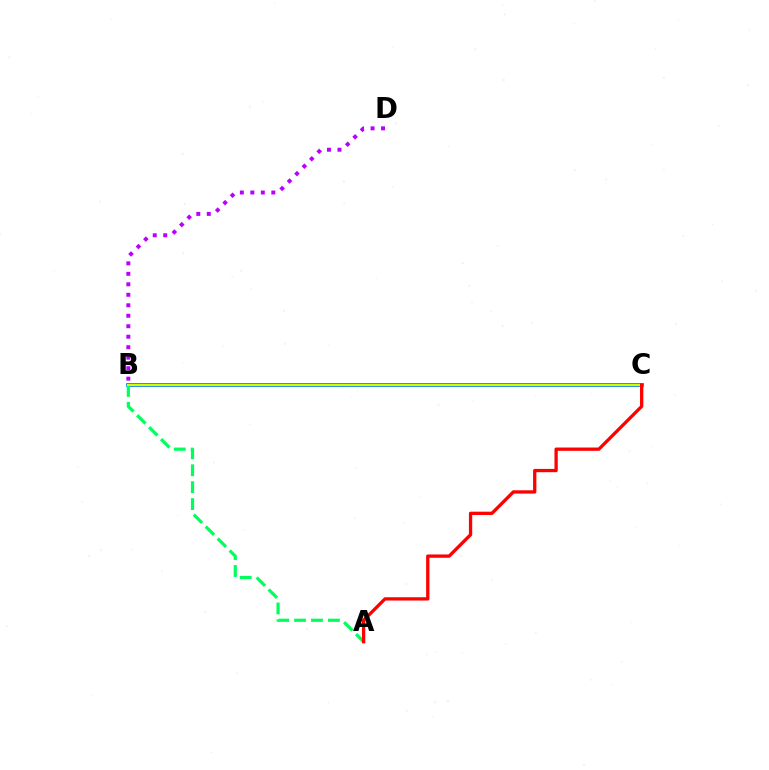{('B', 'C'): [{'color': '#0074ff', 'line_style': 'solid', 'thickness': 2.66}, {'color': '#d1ff00', 'line_style': 'solid', 'thickness': 1.52}], ('A', 'B'): [{'color': '#00ff5c', 'line_style': 'dashed', 'thickness': 2.3}], ('A', 'C'): [{'color': '#ff0000', 'line_style': 'solid', 'thickness': 2.37}], ('B', 'D'): [{'color': '#b900ff', 'line_style': 'dotted', 'thickness': 2.85}]}